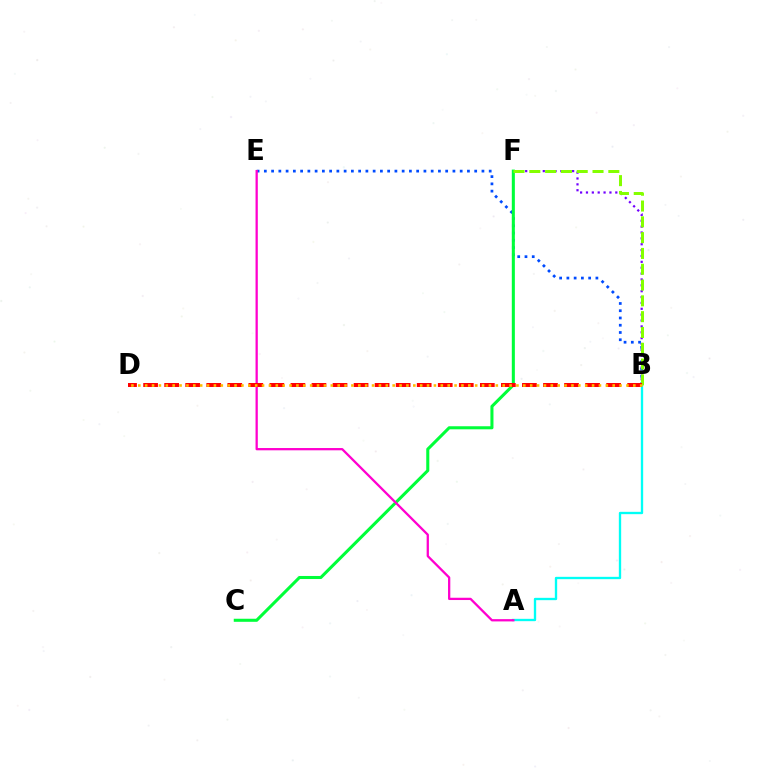{('B', 'F'): [{'color': '#7200ff', 'line_style': 'dotted', 'thickness': 1.59}, {'color': '#84ff00', 'line_style': 'dashed', 'thickness': 2.15}], ('A', 'B'): [{'color': '#00fff6', 'line_style': 'solid', 'thickness': 1.68}], ('B', 'E'): [{'color': '#004bff', 'line_style': 'dotted', 'thickness': 1.97}], ('C', 'F'): [{'color': '#00ff39', 'line_style': 'solid', 'thickness': 2.2}], ('A', 'E'): [{'color': '#ff00cf', 'line_style': 'solid', 'thickness': 1.64}], ('B', 'D'): [{'color': '#ff0000', 'line_style': 'dashed', 'thickness': 2.86}, {'color': '#ffbd00', 'line_style': 'dotted', 'thickness': 1.87}]}